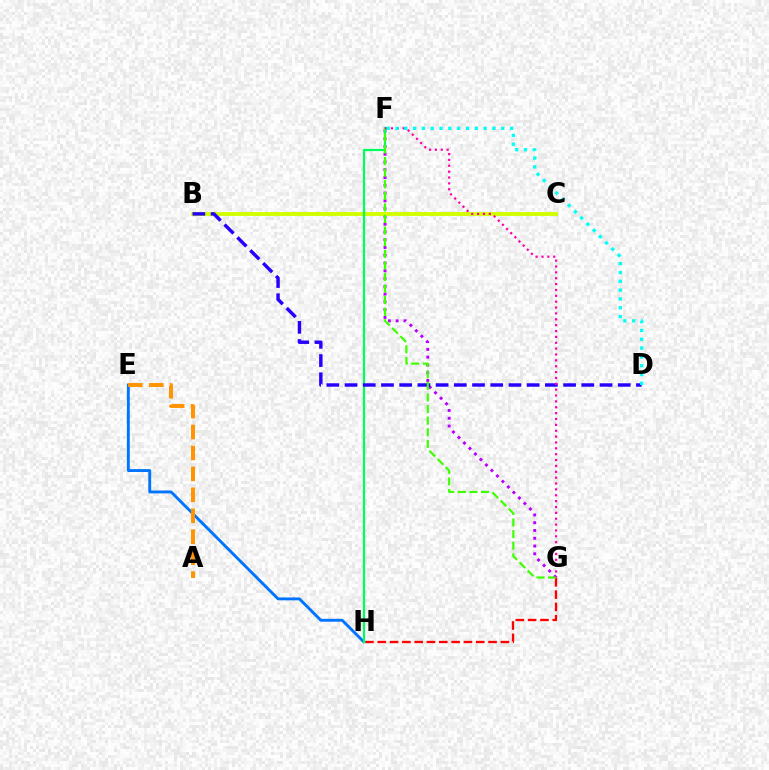{('F', 'G'): [{'color': '#b900ff', 'line_style': 'dotted', 'thickness': 2.11}, {'color': '#3dff00', 'line_style': 'dashed', 'thickness': 1.58}, {'color': '#ff00ac', 'line_style': 'dotted', 'thickness': 1.59}], ('G', 'H'): [{'color': '#ff0000', 'line_style': 'dashed', 'thickness': 1.67}], ('B', 'C'): [{'color': '#d1ff00', 'line_style': 'solid', 'thickness': 2.78}], ('E', 'H'): [{'color': '#0074ff', 'line_style': 'solid', 'thickness': 2.08}], ('F', 'H'): [{'color': '#00ff5c', 'line_style': 'solid', 'thickness': 1.6}], ('A', 'E'): [{'color': '#ff9400', 'line_style': 'dashed', 'thickness': 2.84}], ('B', 'D'): [{'color': '#2500ff', 'line_style': 'dashed', 'thickness': 2.47}], ('D', 'F'): [{'color': '#00fff6', 'line_style': 'dotted', 'thickness': 2.4}]}